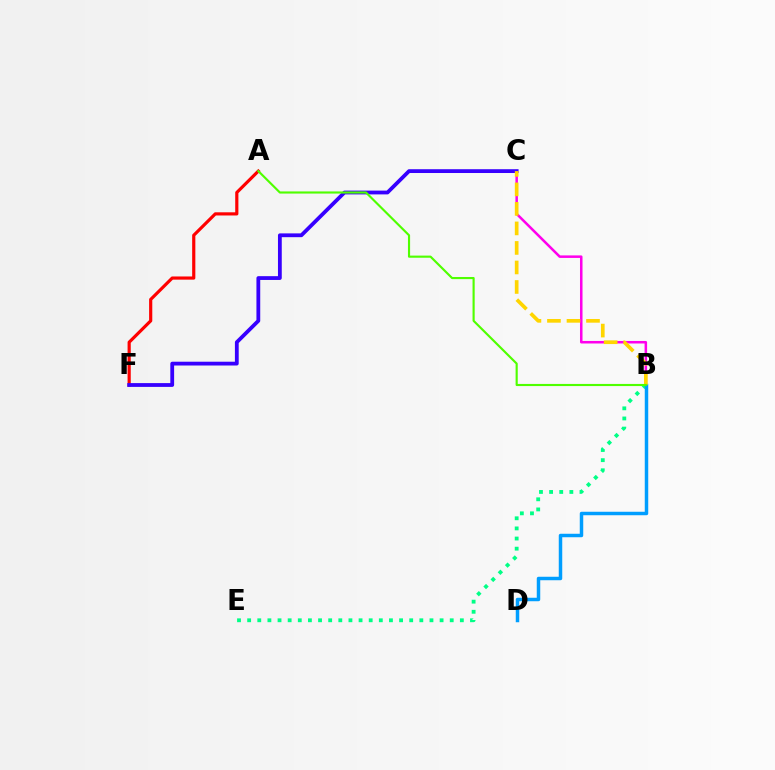{('B', 'C'): [{'color': '#ff00ed', 'line_style': 'solid', 'thickness': 1.81}, {'color': '#ffd500', 'line_style': 'dashed', 'thickness': 2.65}], ('B', 'E'): [{'color': '#00ff86', 'line_style': 'dotted', 'thickness': 2.75}], ('A', 'F'): [{'color': '#ff0000', 'line_style': 'solid', 'thickness': 2.29}], ('C', 'F'): [{'color': '#3700ff', 'line_style': 'solid', 'thickness': 2.73}], ('B', 'D'): [{'color': '#009eff', 'line_style': 'solid', 'thickness': 2.5}], ('A', 'B'): [{'color': '#4fff00', 'line_style': 'solid', 'thickness': 1.54}]}